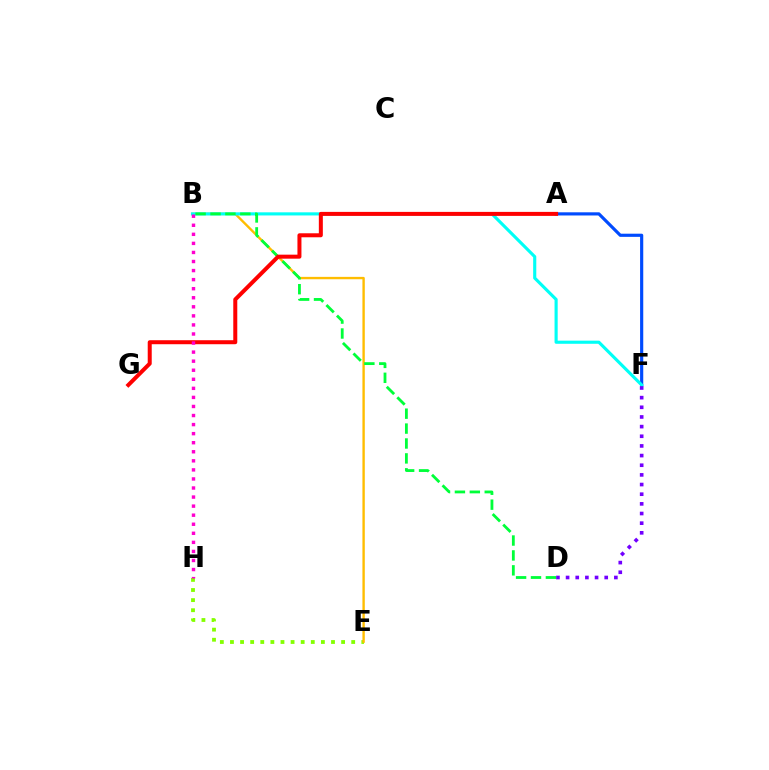{('A', 'F'): [{'color': '#004bff', 'line_style': 'solid', 'thickness': 2.28}], ('E', 'H'): [{'color': '#84ff00', 'line_style': 'dotted', 'thickness': 2.75}], ('B', 'E'): [{'color': '#ffbd00', 'line_style': 'solid', 'thickness': 1.71}], ('B', 'F'): [{'color': '#00fff6', 'line_style': 'solid', 'thickness': 2.25}], ('D', 'F'): [{'color': '#7200ff', 'line_style': 'dotted', 'thickness': 2.62}], ('B', 'D'): [{'color': '#00ff39', 'line_style': 'dashed', 'thickness': 2.03}], ('A', 'G'): [{'color': '#ff0000', 'line_style': 'solid', 'thickness': 2.88}], ('B', 'H'): [{'color': '#ff00cf', 'line_style': 'dotted', 'thickness': 2.46}]}